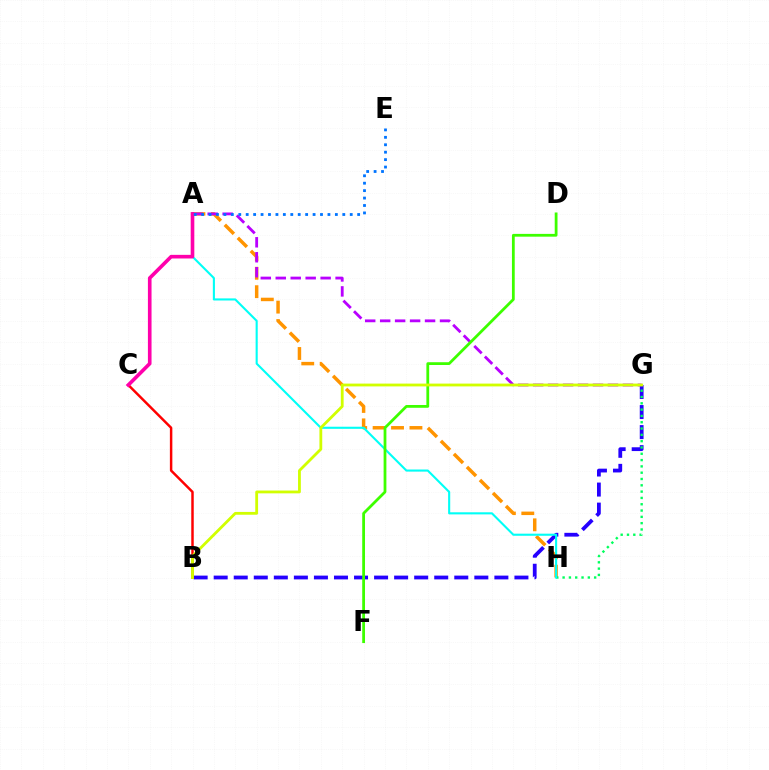{('B', 'G'): [{'color': '#2500ff', 'line_style': 'dashed', 'thickness': 2.72}, {'color': '#d1ff00', 'line_style': 'solid', 'thickness': 2.02}], ('A', 'H'): [{'color': '#ff9400', 'line_style': 'dashed', 'thickness': 2.5}, {'color': '#00fff6', 'line_style': 'solid', 'thickness': 1.52}], ('G', 'H'): [{'color': '#00ff5c', 'line_style': 'dotted', 'thickness': 1.71}], ('B', 'C'): [{'color': '#ff0000', 'line_style': 'solid', 'thickness': 1.78}], ('A', 'G'): [{'color': '#b900ff', 'line_style': 'dashed', 'thickness': 2.03}], ('A', 'C'): [{'color': '#ff00ac', 'line_style': 'solid', 'thickness': 2.62}], ('D', 'F'): [{'color': '#3dff00', 'line_style': 'solid', 'thickness': 2.0}], ('A', 'E'): [{'color': '#0074ff', 'line_style': 'dotted', 'thickness': 2.02}]}